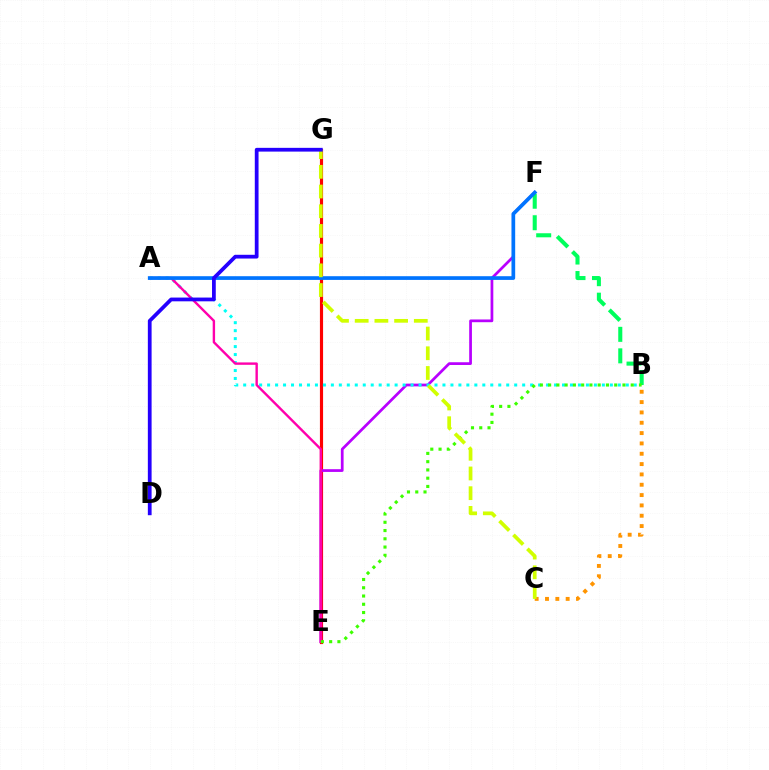{('B', 'F'): [{'color': '#00ff5c', 'line_style': 'dashed', 'thickness': 2.92}], ('E', 'G'): [{'color': '#ff0000', 'line_style': 'solid', 'thickness': 2.27}], ('E', 'F'): [{'color': '#b900ff', 'line_style': 'solid', 'thickness': 1.97}], ('A', 'B'): [{'color': '#00fff6', 'line_style': 'dotted', 'thickness': 2.17}], ('A', 'E'): [{'color': '#ff00ac', 'line_style': 'solid', 'thickness': 1.72}], ('A', 'F'): [{'color': '#0074ff', 'line_style': 'solid', 'thickness': 2.67}], ('B', 'E'): [{'color': '#3dff00', 'line_style': 'dotted', 'thickness': 2.24}], ('B', 'C'): [{'color': '#ff9400', 'line_style': 'dotted', 'thickness': 2.81}], ('C', 'G'): [{'color': '#d1ff00', 'line_style': 'dashed', 'thickness': 2.68}], ('D', 'G'): [{'color': '#2500ff', 'line_style': 'solid', 'thickness': 2.7}]}